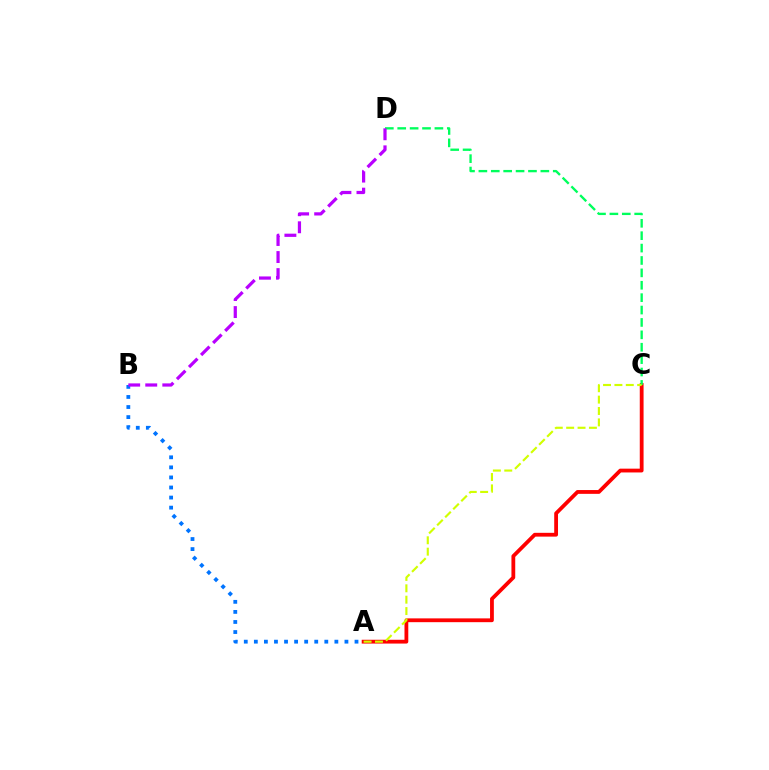{('A', 'C'): [{'color': '#ff0000', 'line_style': 'solid', 'thickness': 2.73}, {'color': '#d1ff00', 'line_style': 'dashed', 'thickness': 1.55}], ('A', 'B'): [{'color': '#0074ff', 'line_style': 'dotted', 'thickness': 2.73}], ('C', 'D'): [{'color': '#00ff5c', 'line_style': 'dashed', 'thickness': 1.68}], ('B', 'D'): [{'color': '#b900ff', 'line_style': 'dashed', 'thickness': 2.32}]}